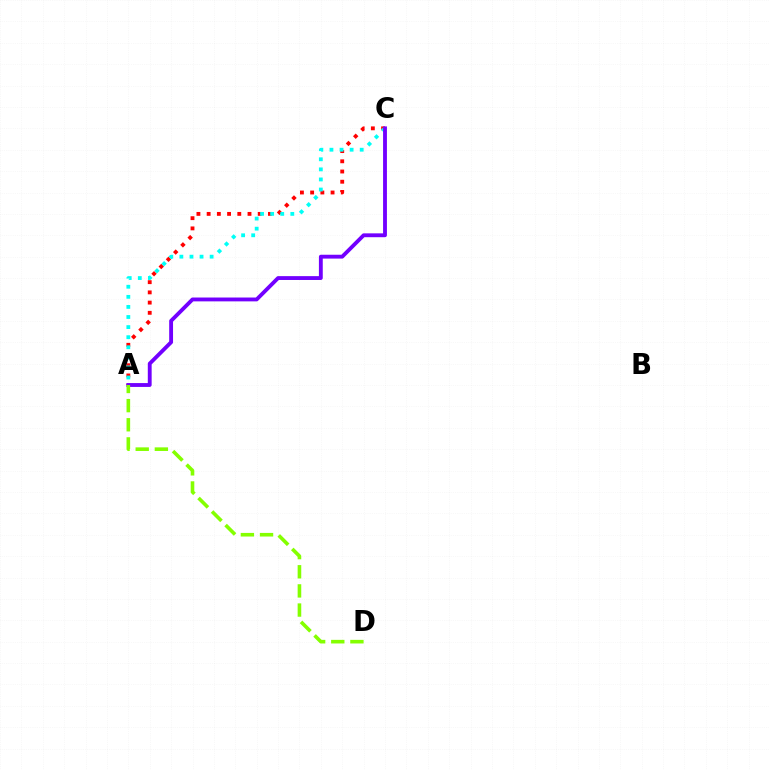{('A', 'C'): [{'color': '#ff0000', 'line_style': 'dotted', 'thickness': 2.78}, {'color': '#00fff6', 'line_style': 'dotted', 'thickness': 2.74}, {'color': '#7200ff', 'line_style': 'solid', 'thickness': 2.77}], ('A', 'D'): [{'color': '#84ff00', 'line_style': 'dashed', 'thickness': 2.6}]}